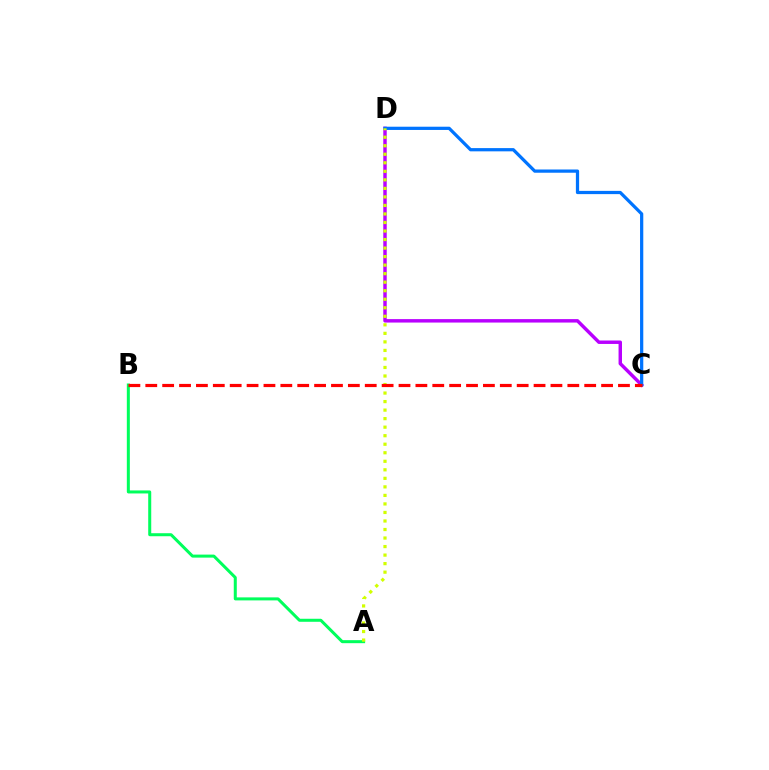{('C', 'D'): [{'color': '#b900ff', 'line_style': 'solid', 'thickness': 2.48}, {'color': '#0074ff', 'line_style': 'solid', 'thickness': 2.33}], ('A', 'B'): [{'color': '#00ff5c', 'line_style': 'solid', 'thickness': 2.18}], ('A', 'D'): [{'color': '#d1ff00', 'line_style': 'dotted', 'thickness': 2.32}], ('B', 'C'): [{'color': '#ff0000', 'line_style': 'dashed', 'thickness': 2.29}]}